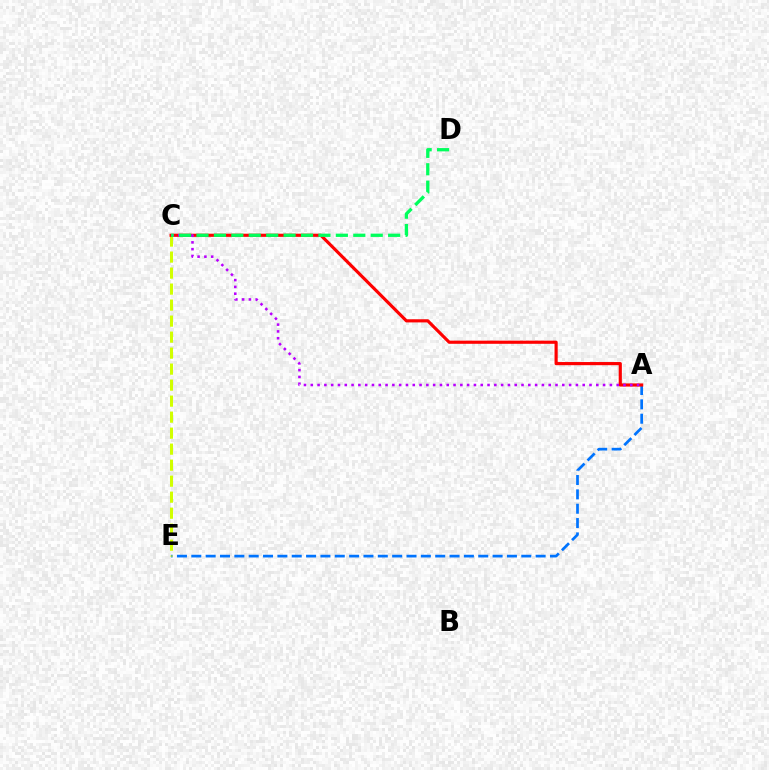{('A', 'E'): [{'color': '#0074ff', 'line_style': 'dashed', 'thickness': 1.95}], ('C', 'E'): [{'color': '#d1ff00', 'line_style': 'dashed', 'thickness': 2.17}], ('A', 'C'): [{'color': '#ff0000', 'line_style': 'solid', 'thickness': 2.27}, {'color': '#b900ff', 'line_style': 'dotted', 'thickness': 1.85}], ('C', 'D'): [{'color': '#00ff5c', 'line_style': 'dashed', 'thickness': 2.37}]}